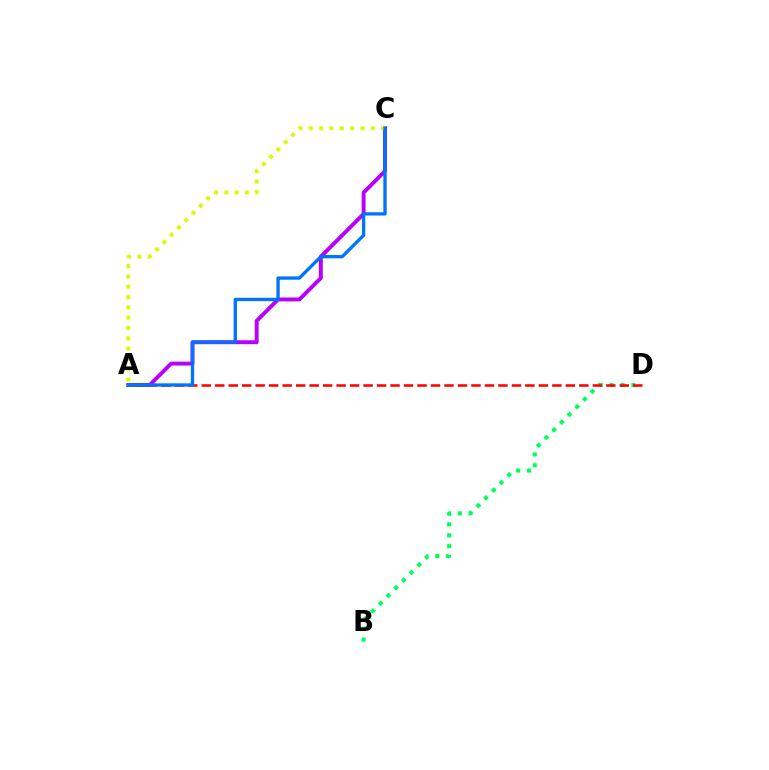{('A', 'C'): [{'color': '#b900ff', 'line_style': 'solid', 'thickness': 2.82}, {'color': '#d1ff00', 'line_style': 'dotted', 'thickness': 2.8}, {'color': '#0074ff', 'line_style': 'solid', 'thickness': 2.39}], ('B', 'D'): [{'color': '#00ff5c', 'line_style': 'dotted', 'thickness': 2.96}], ('A', 'D'): [{'color': '#ff0000', 'line_style': 'dashed', 'thickness': 1.83}]}